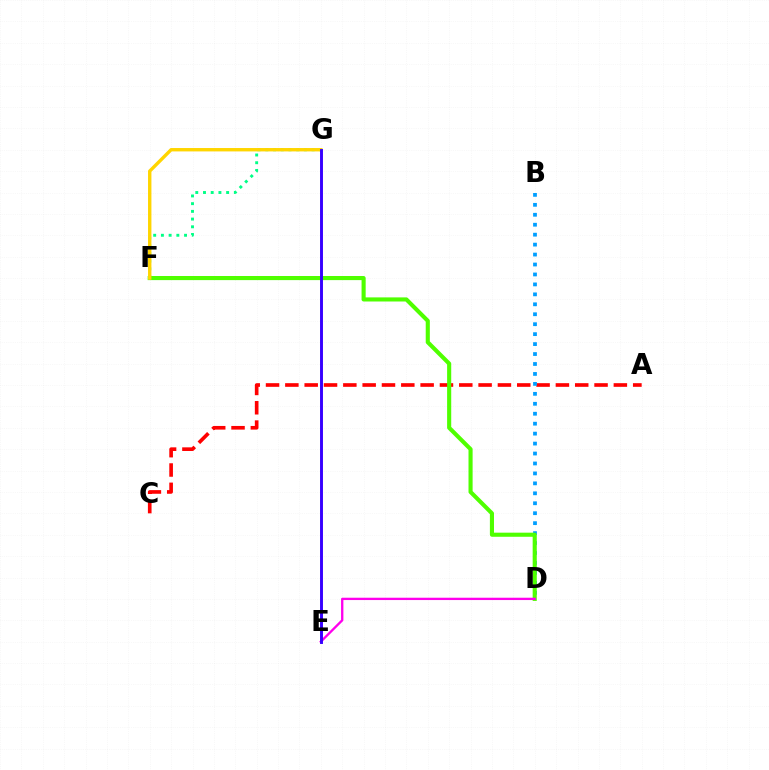{('A', 'C'): [{'color': '#ff0000', 'line_style': 'dashed', 'thickness': 2.63}], ('B', 'D'): [{'color': '#009eff', 'line_style': 'dotted', 'thickness': 2.7}], ('F', 'G'): [{'color': '#00ff86', 'line_style': 'dotted', 'thickness': 2.1}, {'color': '#ffd500', 'line_style': 'solid', 'thickness': 2.44}], ('D', 'F'): [{'color': '#4fff00', 'line_style': 'solid', 'thickness': 2.96}], ('D', 'E'): [{'color': '#ff00ed', 'line_style': 'solid', 'thickness': 1.67}], ('E', 'G'): [{'color': '#3700ff', 'line_style': 'solid', 'thickness': 2.11}]}